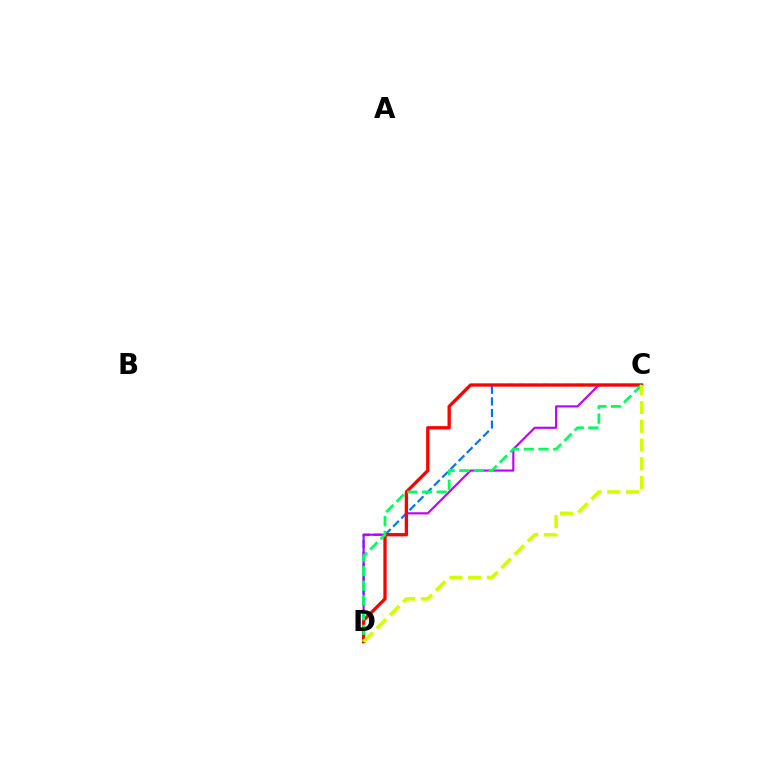{('C', 'D'): [{'color': '#0074ff', 'line_style': 'dashed', 'thickness': 1.57}, {'color': '#b900ff', 'line_style': 'solid', 'thickness': 1.54}, {'color': '#ff0000', 'line_style': 'solid', 'thickness': 2.38}, {'color': '#00ff5c', 'line_style': 'dashed', 'thickness': 1.99}, {'color': '#d1ff00', 'line_style': 'dashed', 'thickness': 2.54}]}